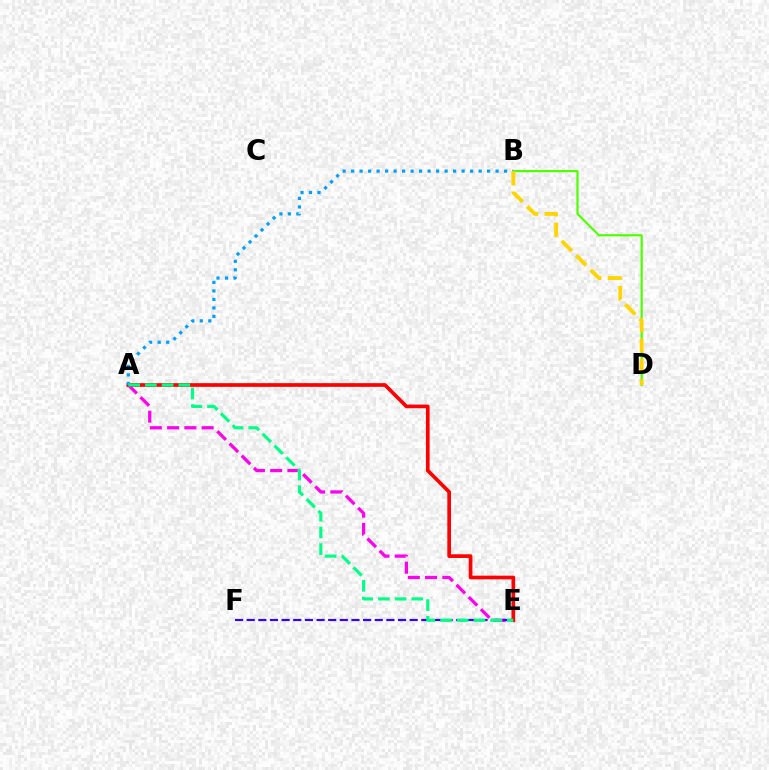{('A', 'E'): [{'color': '#ff00ed', 'line_style': 'dashed', 'thickness': 2.34}, {'color': '#ff0000', 'line_style': 'solid', 'thickness': 2.65}, {'color': '#00ff86', 'line_style': 'dashed', 'thickness': 2.27}], ('B', 'D'): [{'color': '#4fff00', 'line_style': 'solid', 'thickness': 1.58}, {'color': '#ffd500', 'line_style': 'dashed', 'thickness': 2.78}], ('A', 'B'): [{'color': '#009eff', 'line_style': 'dotted', 'thickness': 2.31}], ('E', 'F'): [{'color': '#3700ff', 'line_style': 'dashed', 'thickness': 1.58}]}